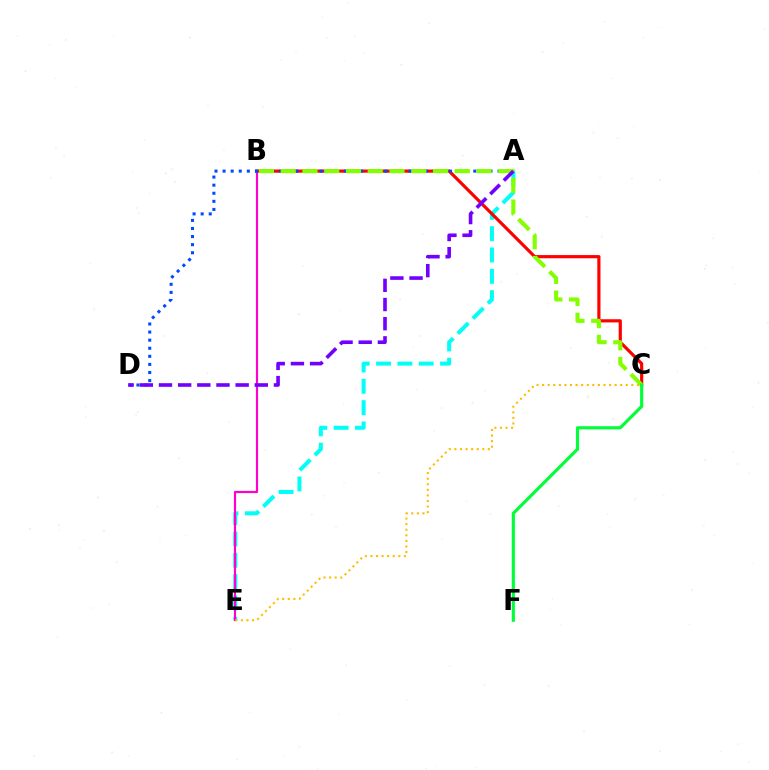{('A', 'E'): [{'color': '#00fff6', 'line_style': 'dashed', 'thickness': 2.9}], ('B', 'C'): [{'color': '#ff0000', 'line_style': 'solid', 'thickness': 2.29}, {'color': '#84ff00', 'line_style': 'dashed', 'thickness': 2.96}], ('B', 'E'): [{'color': '#ff00cf', 'line_style': 'solid', 'thickness': 1.56}], ('A', 'D'): [{'color': '#004bff', 'line_style': 'dotted', 'thickness': 2.2}, {'color': '#7200ff', 'line_style': 'dashed', 'thickness': 2.6}], ('C', 'F'): [{'color': '#00ff39', 'line_style': 'solid', 'thickness': 2.27}], ('C', 'E'): [{'color': '#ffbd00', 'line_style': 'dotted', 'thickness': 1.51}]}